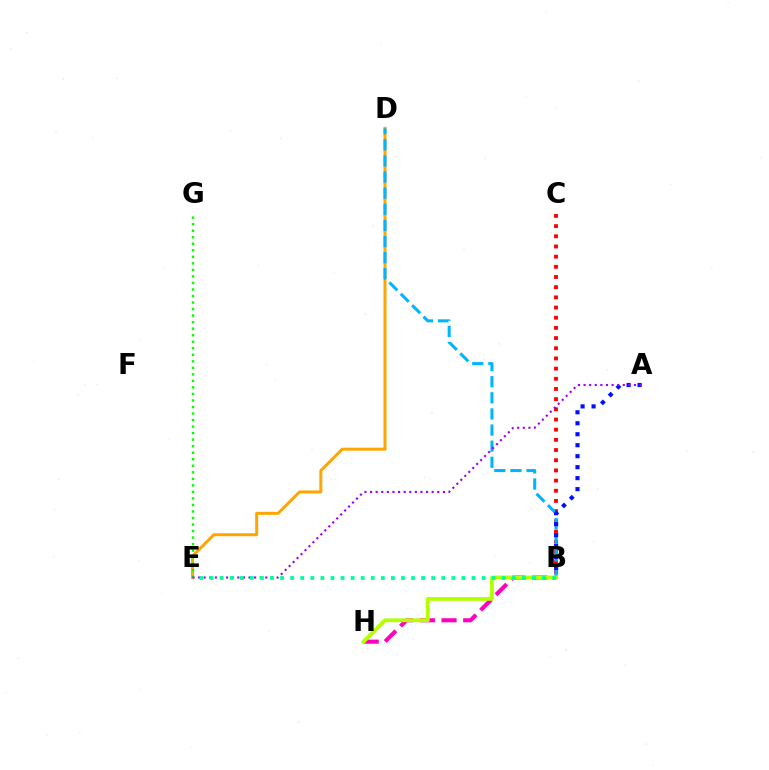{('B', 'C'): [{'color': '#ff0000', 'line_style': 'dotted', 'thickness': 2.77}], ('D', 'E'): [{'color': '#ffa500', 'line_style': 'solid', 'thickness': 2.14}], ('B', 'H'): [{'color': '#ff00bd', 'line_style': 'dashed', 'thickness': 2.95}, {'color': '#b3ff00', 'line_style': 'solid', 'thickness': 2.75}], ('B', 'D'): [{'color': '#00b5ff', 'line_style': 'dashed', 'thickness': 2.19}], ('E', 'G'): [{'color': '#08ff00', 'line_style': 'dotted', 'thickness': 1.77}], ('A', 'B'): [{'color': '#0010ff', 'line_style': 'dotted', 'thickness': 2.98}], ('A', 'E'): [{'color': '#9b00ff', 'line_style': 'dotted', 'thickness': 1.52}], ('B', 'E'): [{'color': '#00ff9d', 'line_style': 'dotted', 'thickness': 2.74}]}